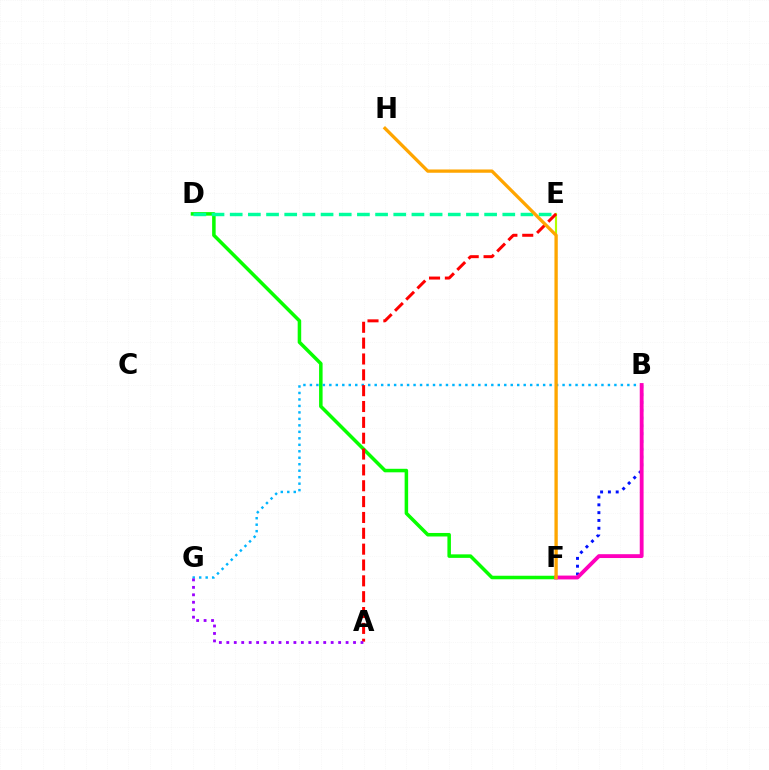{('D', 'F'): [{'color': '#08ff00', 'line_style': 'solid', 'thickness': 2.53}], ('B', 'F'): [{'color': '#0010ff', 'line_style': 'dotted', 'thickness': 2.12}, {'color': '#ff00bd', 'line_style': 'solid', 'thickness': 2.77}], ('D', 'E'): [{'color': '#00ff9d', 'line_style': 'dashed', 'thickness': 2.47}], ('E', 'F'): [{'color': '#b3ff00', 'line_style': 'solid', 'thickness': 1.55}], ('B', 'G'): [{'color': '#00b5ff', 'line_style': 'dotted', 'thickness': 1.76}], ('A', 'E'): [{'color': '#ff0000', 'line_style': 'dashed', 'thickness': 2.15}], ('F', 'H'): [{'color': '#ffa500', 'line_style': 'solid', 'thickness': 2.37}], ('A', 'G'): [{'color': '#9b00ff', 'line_style': 'dotted', 'thickness': 2.03}]}